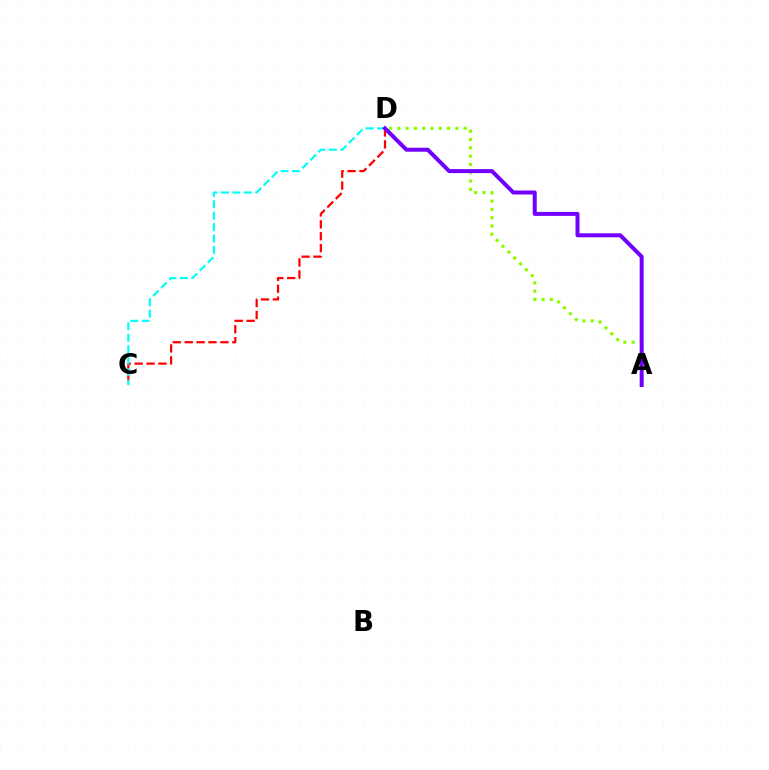{('C', 'D'): [{'color': '#ff0000', 'line_style': 'dashed', 'thickness': 1.62}, {'color': '#00fff6', 'line_style': 'dashed', 'thickness': 1.55}], ('A', 'D'): [{'color': '#84ff00', 'line_style': 'dotted', 'thickness': 2.25}, {'color': '#7200ff', 'line_style': 'solid', 'thickness': 2.88}]}